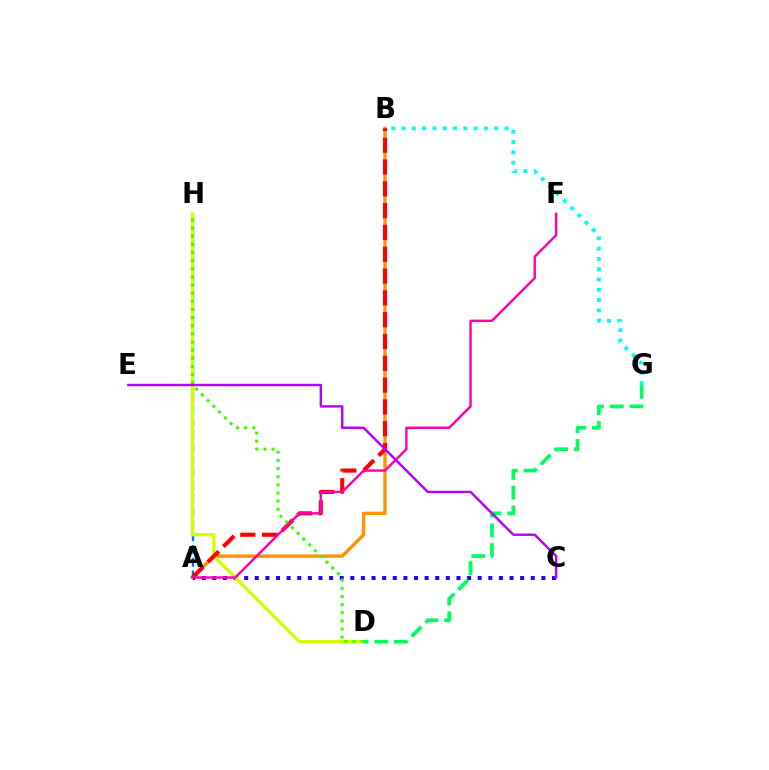{('A', 'B'): [{'color': '#ff9400', 'line_style': 'solid', 'thickness': 2.44}, {'color': '#ff0000', 'line_style': 'dashed', 'thickness': 2.96}], ('A', 'C'): [{'color': '#2500ff', 'line_style': 'dotted', 'thickness': 2.88}], ('A', 'H'): [{'color': '#0074ff', 'line_style': 'dashed', 'thickness': 1.73}], ('D', 'H'): [{'color': '#d1ff00', 'line_style': 'solid', 'thickness': 2.35}, {'color': '#3dff00', 'line_style': 'dotted', 'thickness': 2.21}], ('D', 'G'): [{'color': '#00ff5c', 'line_style': 'dashed', 'thickness': 2.68}], ('B', 'G'): [{'color': '#00fff6', 'line_style': 'dotted', 'thickness': 2.8}], ('A', 'F'): [{'color': '#ff00ac', 'line_style': 'solid', 'thickness': 1.75}], ('C', 'E'): [{'color': '#b900ff', 'line_style': 'solid', 'thickness': 1.75}]}